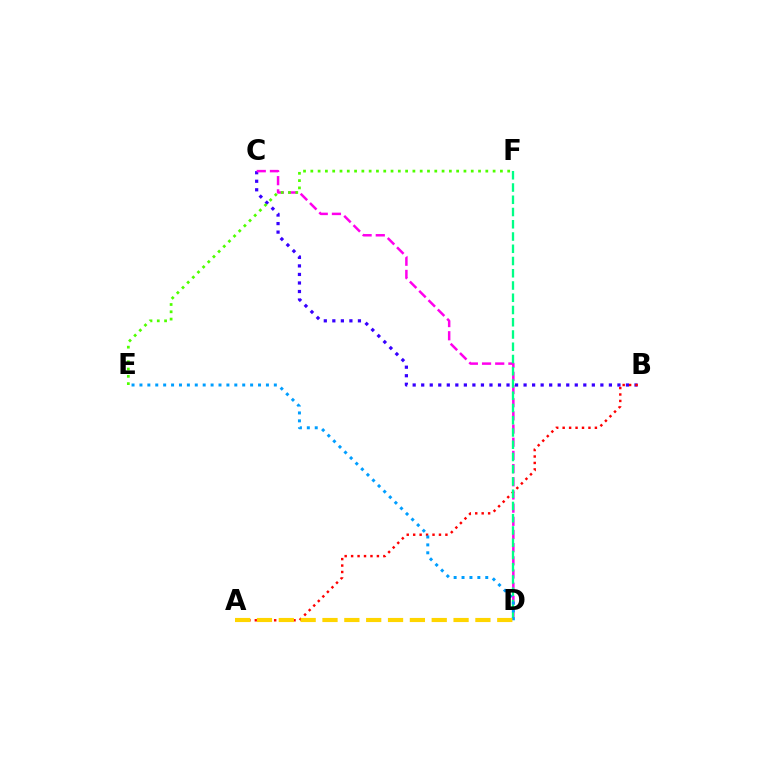{('B', 'C'): [{'color': '#3700ff', 'line_style': 'dotted', 'thickness': 2.32}], ('C', 'D'): [{'color': '#ff00ed', 'line_style': 'dashed', 'thickness': 1.79}], ('A', 'B'): [{'color': '#ff0000', 'line_style': 'dotted', 'thickness': 1.75}], ('D', 'F'): [{'color': '#00ff86', 'line_style': 'dashed', 'thickness': 1.66}], ('E', 'F'): [{'color': '#4fff00', 'line_style': 'dotted', 'thickness': 1.98}], ('D', 'E'): [{'color': '#009eff', 'line_style': 'dotted', 'thickness': 2.15}], ('A', 'D'): [{'color': '#ffd500', 'line_style': 'dashed', 'thickness': 2.97}]}